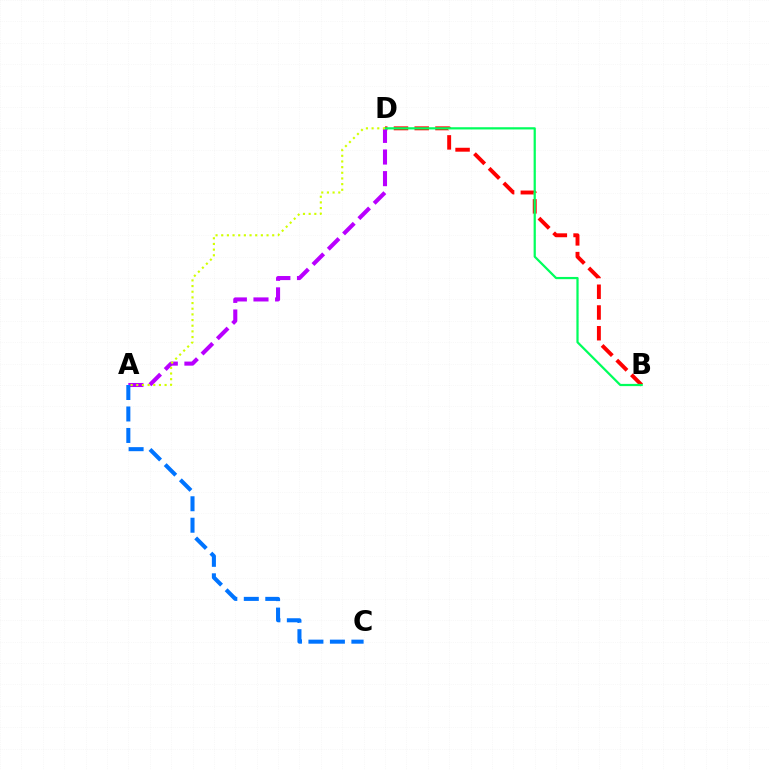{('B', 'D'): [{'color': '#ff0000', 'line_style': 'dashed', 'thickness': 2.82}, {'color': '#00ff5c', 'line_style': 'solid', 'thickness': 1.6}], ('A', 'D'): [{'color': '#b900ff', 'line_style': 'dashed', 'thickness': 2.94}, {'color': '#d1ff00', 'line_style': 'dotted', 'thickness': 1.54}], ('A', 'C'): [{'color': '#0074ff', 'line_style': 'dashed', 'thickness': 2.92}]}